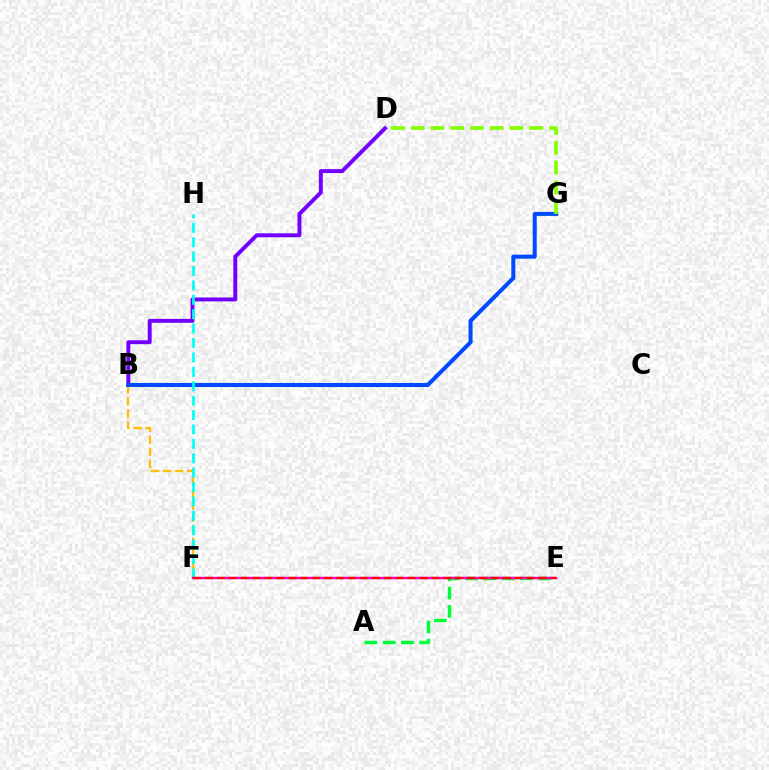{('A', 'E'): [{'color': '#00ff39', 'line_style': 'dashed', 'thickness': 2.48}], ('B', 'F'): [{'color': '#ffbd00', 'line_style': 'dashed', 'thickness': 1.64}], ('B', 'D'): [{'color': '#7200ff', 'line_style': 'solid', 'thickness': 2.83}], ('B', 'G'): [{'color': '#004bff', 'line_style': 'solid', 'thickness': 2.91}], ('F', 'H'): [{'color': '#00fff6', 'line_style': 'dashed', 'thickness': 1.96}], ('D', 'G'): [{'color': '#84ff00', 'line_style': 'dashed', 'thickness': 2.69}], ('E', 'F'): [{'color': '#ff00cf', 'line_style': 'solid', 'thickness': 1.75}, {'color': '#ff0000', 'line_style': 'dashed', 'thickness': 1.62}]}